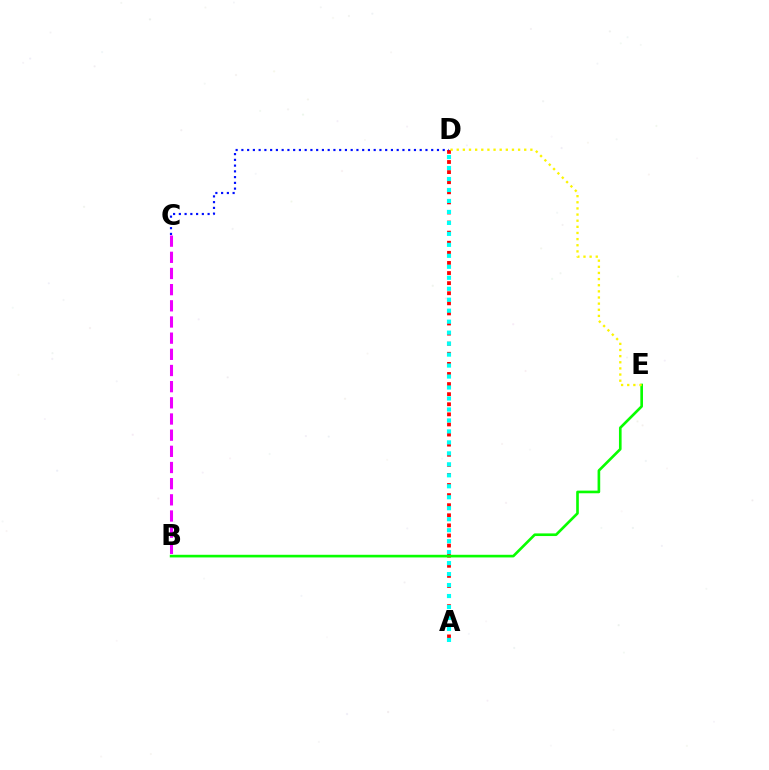{('A', 'D'): [{'color': '#ff0000', 'line_style': 'dotted', 'thickness': 2.74}, {'color': '#00fff6', 'line_style': 'dotted', 'thickness': 2.98}], ('B', 'C'): [{'color': '#ee00ff', 'line_style': 'dashed', 'thickness': 2.2}], ('B', 'E'): [{'color': '#08ff00', 'line_style': 'solid', 'thickness': 1.9}], ('C', 'D'): [{'color': '#0010ff', 'line_style': 'dotted', 'thickness': 1.56}], ('D', 'E'): [{'color': '#fcf500', 'line_style': 'dotted', 'thickness': 1.67}]}